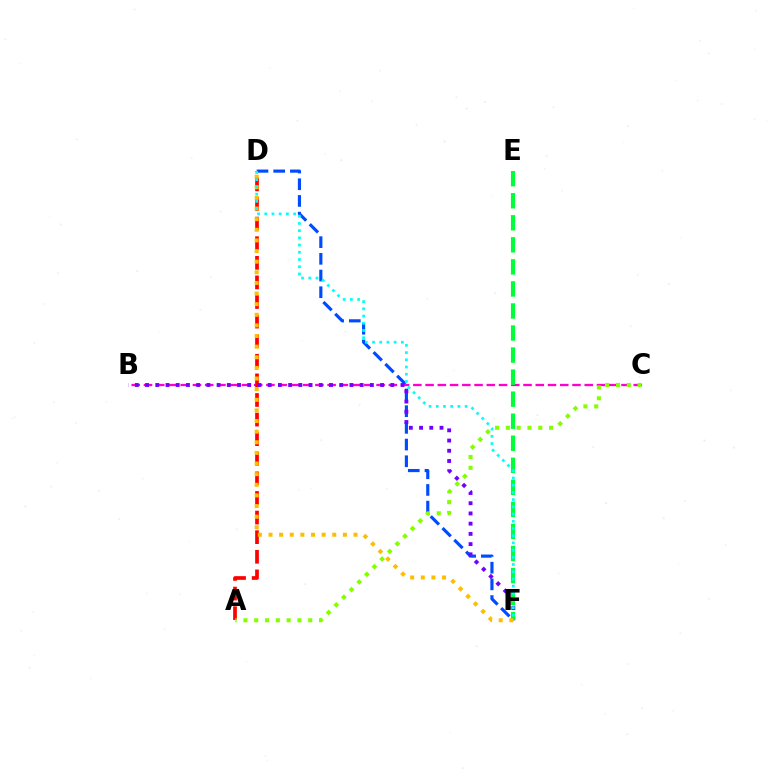{('D', 'F'): [{'color': '#004bff', 'line_style': 'dashed', 'thickness': 2.27}, {'color': '#ffbd00', 'line_style': 'dotted', 'thickness': 2.89}, {'color': '#00fff6', 'line_style': 'dotted', 'thickness': 1.96}], ('B', 'C'): [{'color': '#ff00cf', 'line_style': 'dashed', 'thickness': 1.66}], ('A', 'D'): [{'color': '#ff0000', 'line_style': 'dashed', 'thickness': 2.66}], ('A', 'C'): [{'color': '#84ff00', 'line_style': 'dotted', 'thickness': 2.93}], ('B', 'F'): [{'color': '#7200ff', 'line_style': 'dotted', 'thickness': 2.78}], ('E', 'F'): [{'color': '#00ff39', 'line_style': 'dashed', 'thickness': 2.99}]}